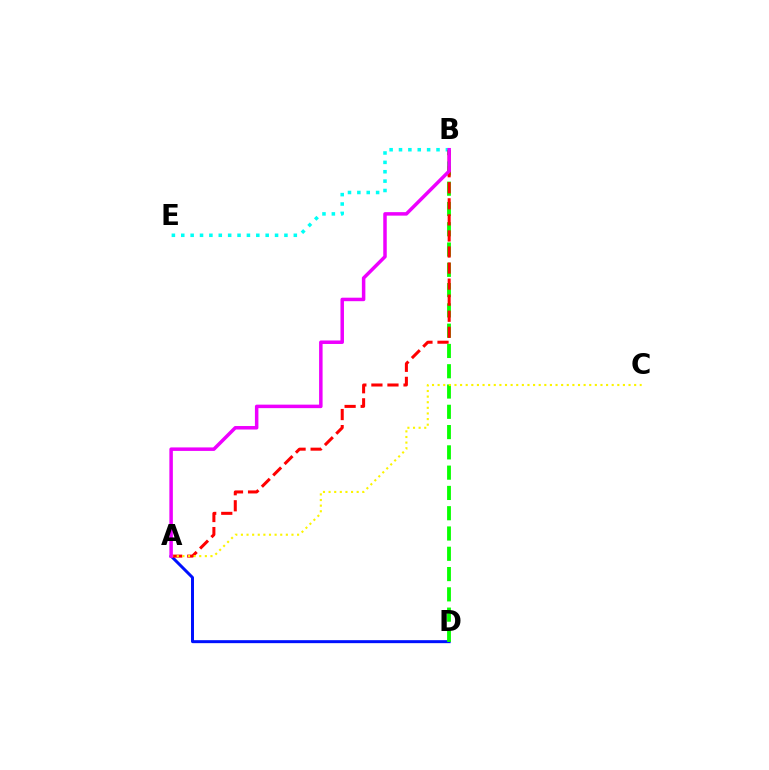{('A', 'D'): [{'color': '#0010ff', 'line_style': 'solid', 'thickness': 2.15}], ('B', 'E'): [{'color': '#00fff6', 'line_style': 'dotted', 'thickness': 2.55}], ('B', 'D'): [{'color': '#08ff00', 'line_style': 'dashed', 'thickness': 2.76}], ('A', 'B'): [{'color': '#ff0000', 'line_style': 'dashed', 'thickness': 2.18}, {'color': '#ee00ff', 'line_style': 'solid', 'thickness': 2.52}], ('A', 'C'): [{'color': '#fcf500', 'line_style': 'dotted', 'thickness': 1.53}]}